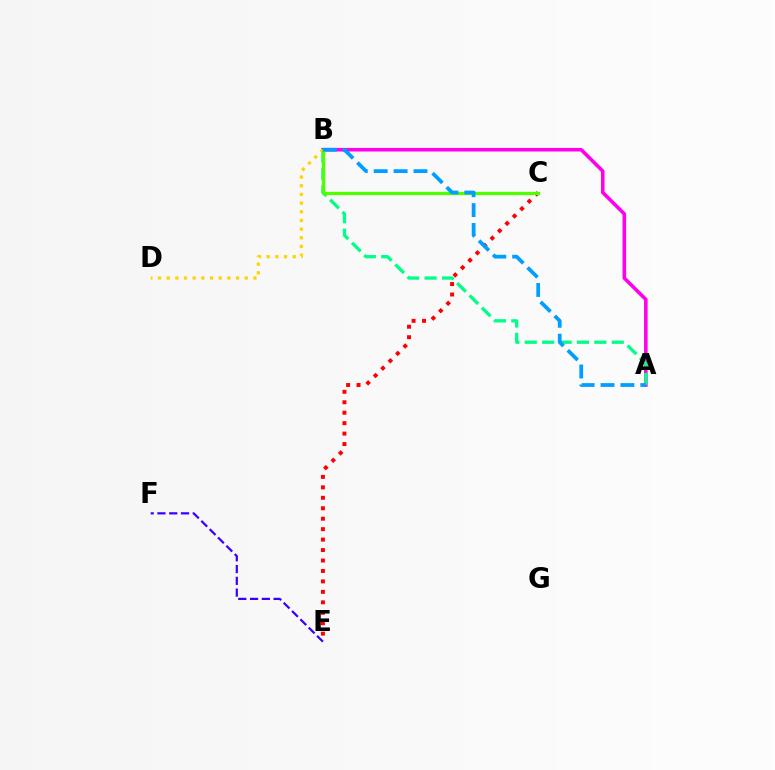{('A', 'B'): [{'color': '#ff00ed', 'line_style': 'solid', 'thickness': 2.58}, {'color': '#00ff86', 'line_style': 'dashed', 'thickness': 2.36}, {'color': '#009eff', 'line_style': 'dashed', 'thickness': 2.7}], ('C', 'E'): [{'color': '#ff0000', 'line_style': 'dotted', 'thickness': 2.84}], ('B', 'D'): [{'color': '#ffd500', 'line_style': 'dotted', 'thickness': 2.36}], ('B', 'C'): [{'color': '#4fff00', 'line_style': 'solid', 'thickness': 2.35}], ('E', 'F'): [{'color': '#3700ff', 'line_style': 'dashed', 'thickness': 1.6}]}